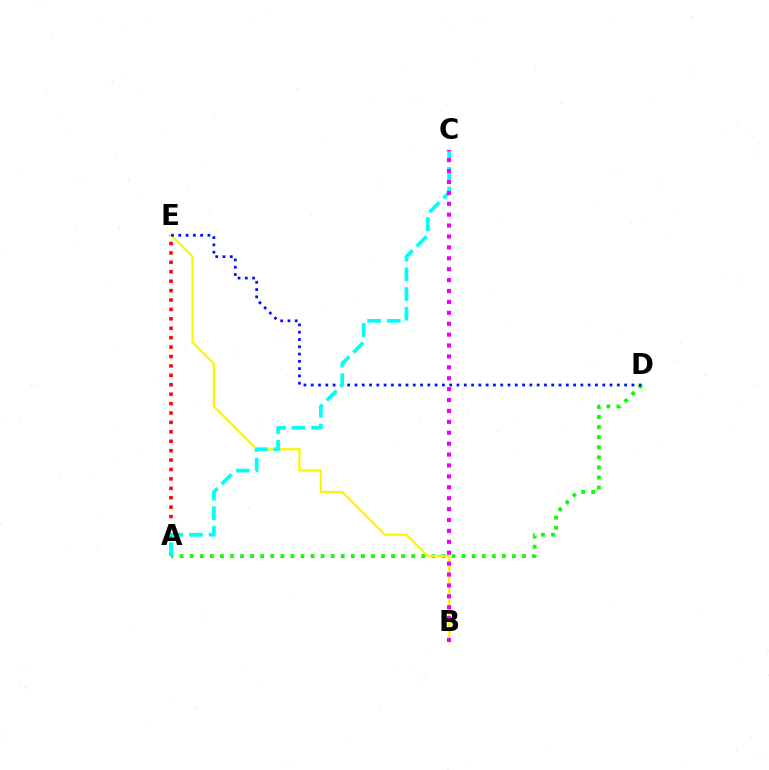{('A', 'E'): [{'color': '#ff0000', 'line_style': 'dotted', 'thickness': 2.56}], ('A', 'D'): [{'color': '#08ff00', 'line_style': 'dotted', 'thickness': 2.74}], ('B', 'E'): [{'color': '#fcf500', 'line_style': 'solid', 'thickness': 1.6}], ('D', 'E'): [{'color': '#0010ff', 'line_style': 'dotted', 'thickness': 1.98}], ('A', 'C'): [{'color': '#00fff6', 'line_style': 'dashed', 'thickness': 2.67}], ('B', 'C'): [{'color': '#ee00ff', 'line_style': 'dotted', 'thickness': 2.96}]}